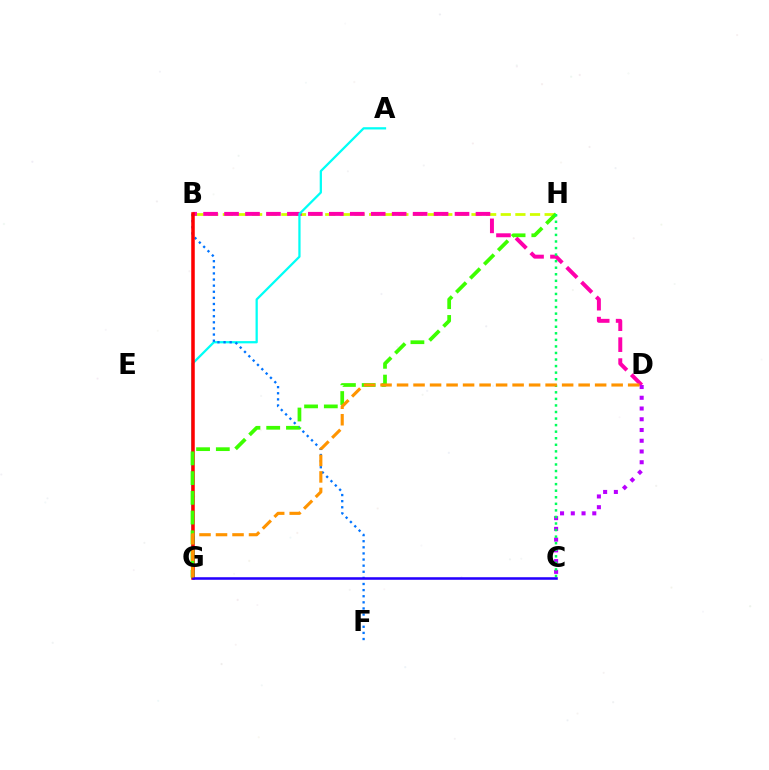{('B', 'H'): [{'color': '#d1ff00', 'line_style': 'dashed', 'thickness': 1.99}], ('B', 'D'): [{'color': '#ff00ac', 'line_style': 'dashed', 'thickness': 2.85}], ('A', 'G'): [{'color': '#00fff6', 'line_style': 'solid', 'thickness': 1.63}], ('B', 'F'): [{'color': '#0074ff', 'line_style': 'dotted', 'thickness': 1.66}], ('B', 'G'): [{'color': '#ff0000', 'line_style': 'solid', 'thickness': 2.54}], ('C', 'D'): [{'color': '#b900ff', 'line_style': 'dotted', 'thickness': 2.92}], ('G', 'H'): [{'color': '#3dff00', 'line_style': 'dashed', 'thickness': 2.68}], ('C', 'H'): [{'color': '#00ff5c', 'line_style': 'dotted', 'thickness': 1.78}], ('C', 'G'): [{'color': '#2500ff', 'line_style': 'solid', 'thickness': 1.84}], ('D', 'G'): [{'color': '#ff9400', 'line_style': 'dashed', 'thickness': 2.24}]}